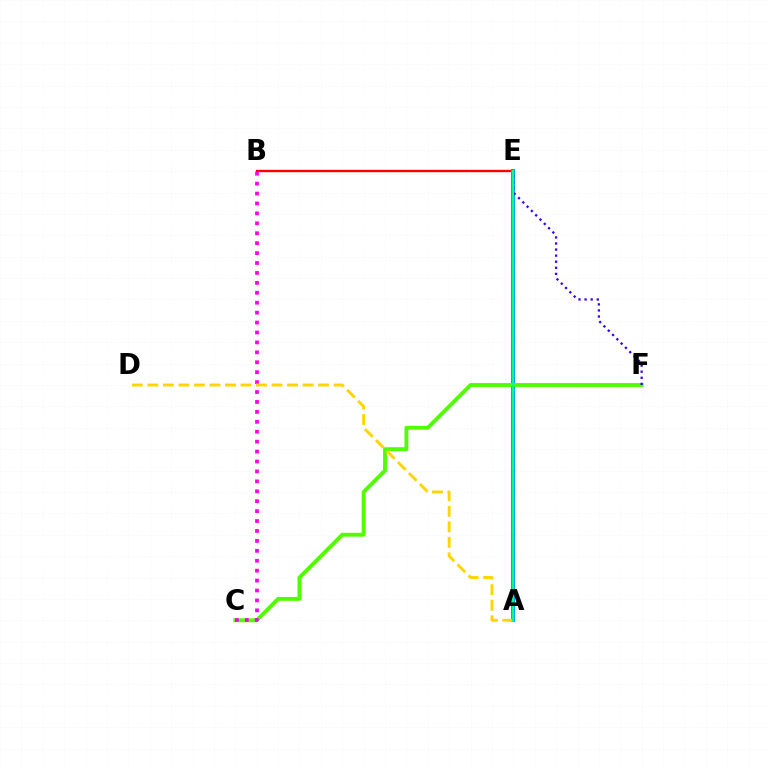{('B', 'E'): [{'color': '#ff0000', 'line_style': 'solid', 'thickness': 1.71}], ('A', 'E'): [{'color': '#009eff', 'line_style': 'solid', 'thickness': 2.92}, {'color': '#00ff86', 'line_style': 'solid', 'thickness': 1.59}], ('C', 'F'): [{'color': '#4fff00', 'line_style': 'solid', 'thickness': 2.78}], ('E', 'F'): [{'color': '#3700ff', 'line_style': 'dotted', 'thickness': 1.65}], ('B', 'C'): [{'color': '#ff00ed', 'line_style': 'dotted', 'thickness': 2.7}], ('A', 'D'): [{'color': '#ffd500', 'line_style': 'dashed', 'thickness': 2.11}]}